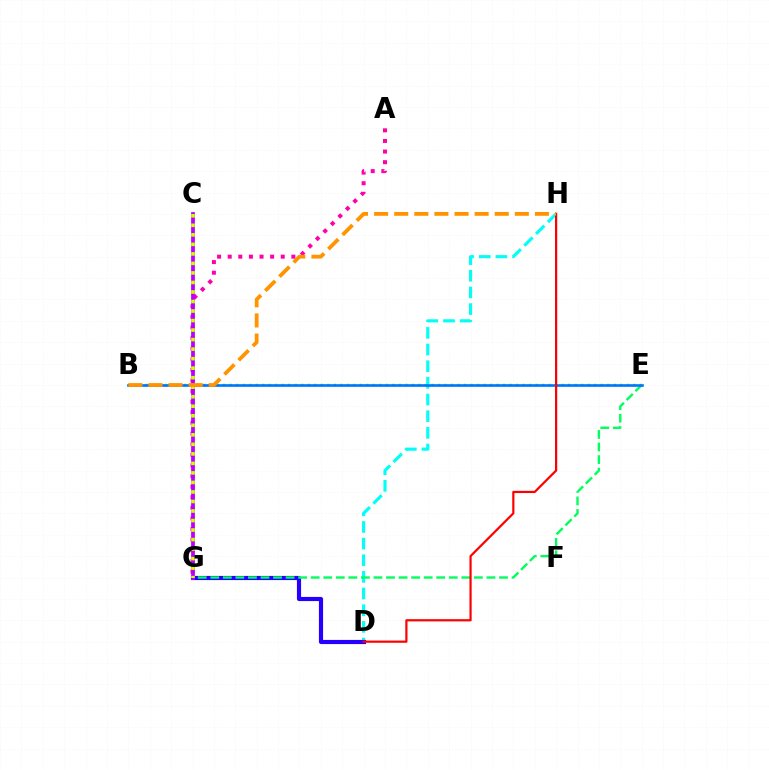{('D', 'H'): [{'color': '#00fff6', 'line_style': 'dashed', 'thickness': 2.26}, {'color': '#ff0000', 'line_style': 'solid', 'thickness': 1.59}], ('A', 'G'): [{'color': '#ff00ac', 'line_style': 'dotted', 'thickness': 2.88}], ('B', 'E'): [{'color': '#3dff00', 'line_style': 'dotted', 'thickness': 1.77}, {'color': '#0074ff', 'line_style': 'solid', 'thickness': 1.9}], ('D', 'G'): [{'color': '#2500ff', 'line_style': 'solid', 'thickness': 2.99}], ('E', 'G'): [{'color': '#00ff5c', 'line_style': 'dashed', 'thickness': 1.71}], ('C', 'G'): [{'color': '#b900ff', 'line_style': 'solid', 'thickness': 2.7}, {'color': '#d1ff00', 'line_style': 'dotted', 'thickness': 2.59}], ('B', 'H'): [{'color': '#ff9400', 'line_style': 'dashed', 'thickness': 2.73}]}